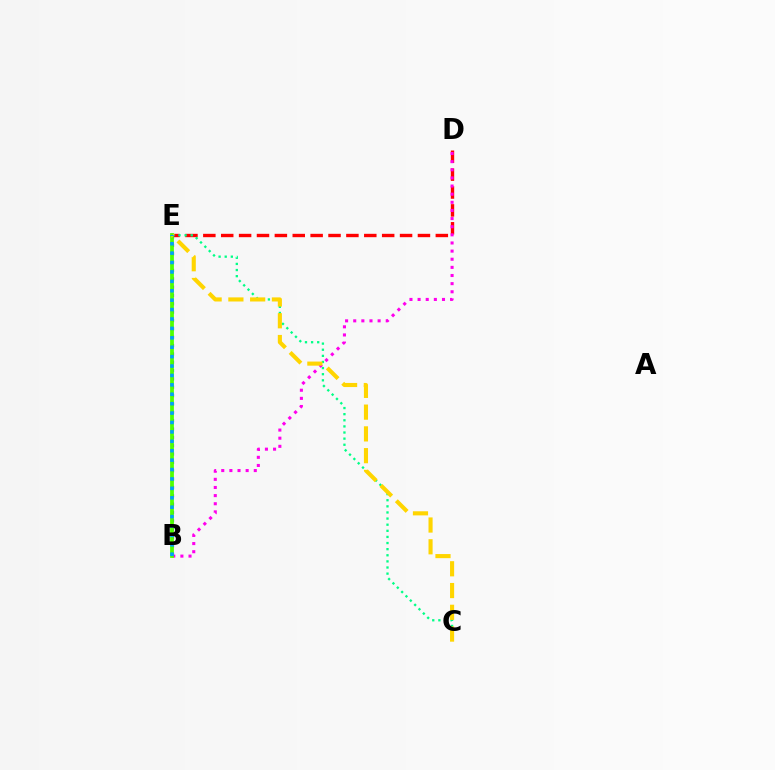{('D', 'E'): [{'color': '#ff0000', 'line_style': 'dashed', 'thickness': 2.43}], ('C', 'E'): [{'color': '#00ff86', 'line_style': 'dotted', 'thickness': 1.66}, {'color': '#ffd500', 'line_style': 'dashed', 'thickness': 2.96}], ('B', 'E'): [{'color': '#3700ff', 'line_style': 'dotted', 'thickness': 2.27}, {'color': '#4fff00', 'line_style': 'solid', 'thickness': 2.72}, {'color': '#009eff', 'line_style': 'dotted', 'thickness': 2.56}], ('B', 'D'): [{'color': '#ff00ed', 'line_style': 'dotted', 'thickness': 2.21}]}